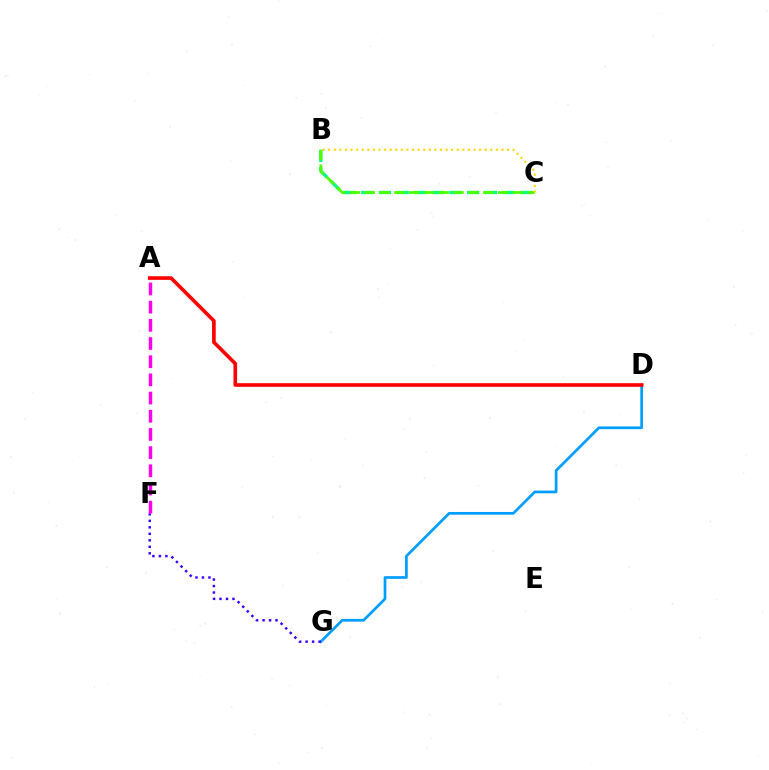{('D', 'G'): [{'color': '#009eff', 'line_style': 'solid', 'thickness': 1.96}], ('B', 'C'): [{'color': '#00ff86', 'line_style': 'dashed', 'thickness': 2.4}, {'color': '#4fff00', 'line_style': 'dashed', 'thickness': 2.01}, {'color': '#ffd500', 'line_style': 'dotted', 'thickness': 1.52}], ('A', 'D'): [{'color': '#ff0000', 'line_style': 'solid', 'thickness': 2.62}], ('F', 'G'): [{'color': '#3700ff', 'line_style': 'dotted', 'thickness': 1.76}], ('A', 'F'): [{'color': '#ff00ed', 'line_style': 'dashed', 'thickness': 2.47}]}